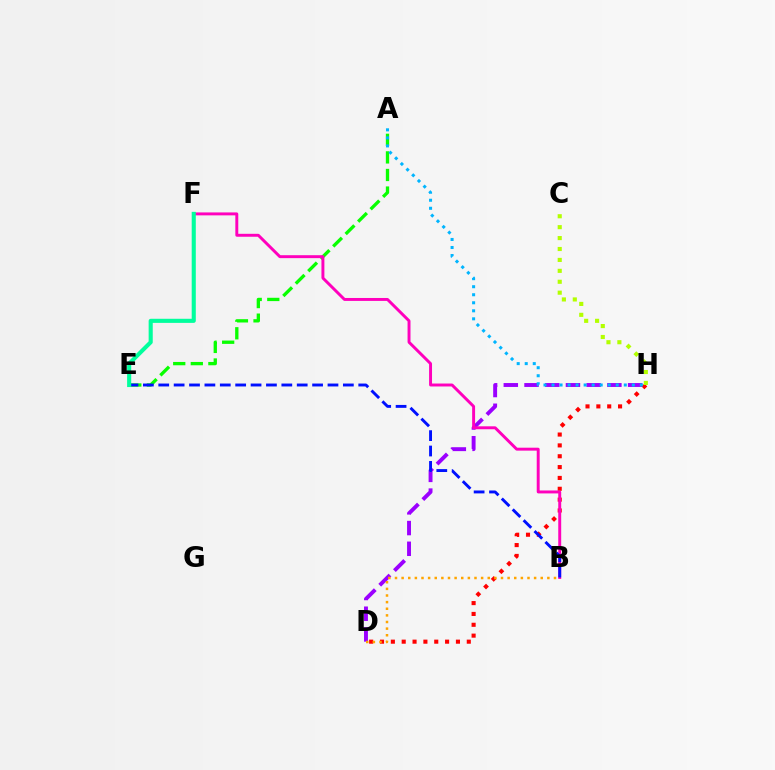{('D', 'H'): [{'color': '#9b00ff', 'line_style': 'dashed', 'thickness': 2.81}, {'color': '#ff0000', 'line_style': 'dotted', 'thickness': 2.95}], ('A', 'E'): [{'color': '#08ff00', 'line_style': 'dashed', 'thickness': 2.39}], ('B', 'F'): [{'color': '#ff00bd', 'line_style': 'solid', 'thickness': 2.11}], ('B', 'E'): [{'color': '#0010ff', 'line_style': 'dashed', 'thickness': 2.09}], ('B', 'D'): [{'color': '#ffa500', 'line_style': 'dotted', 'thickness': 1.8}], ('E', 'F'): [{'color': '#00ff9d', 'line_style': 'solid', 'thickness': 2.95}], ('A', 'H'): [{'color': '#00b5ff', 'line_style': 'dotted', 'thickness': 2.18}], ('C', 'H'): [{'color': '#b3ff00', 'line_style': 'dotted', 'thickness': 2.97}]}